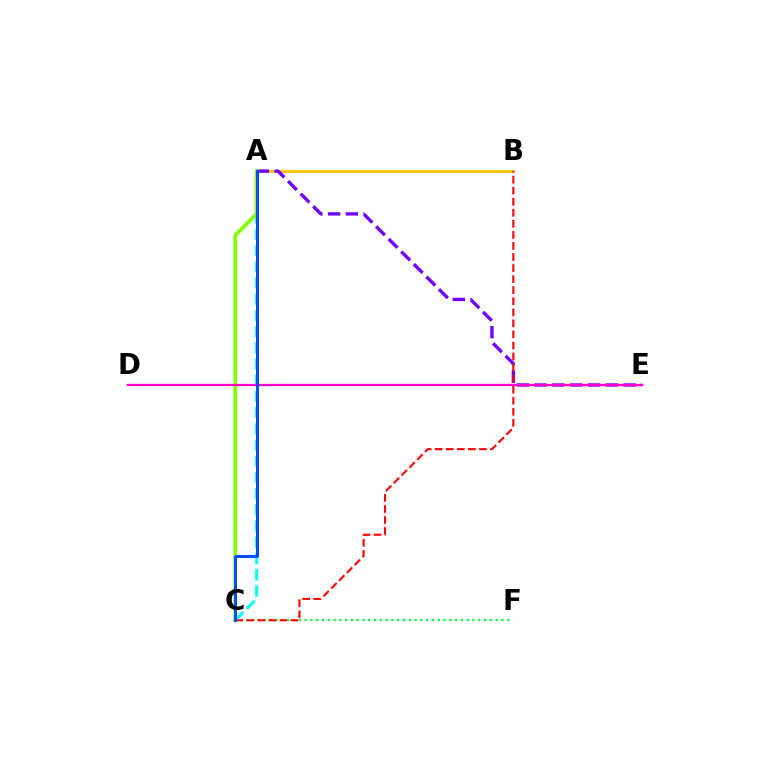{('A', 'C'): [{'color': '#00fff6', 'line_style': 'dashed', 'thickness': 2.2}, {'color': '#84ff00', 'line_style': 'solid', 'thickness': 2.7}, {'color': '#004bff', 'line_style': 'solid', 'thickness': 2.13}], ('C', 'F'): [{'color': '#00ff39', 'line_style': 'dotted', 'thickness': 1.57}], ('A', 'B'): [{'color': '#ffbd00', 'line_style': 'solid', 'thickness': 1.96}], ('A', 'E'): [{'color': '#7200ff', 'line_style': 'dashed', 'thickness': 2.42}], ('B', 'C'): [{'color': '#ff0000', 'line_style': 'dashed', 'thickness': 1.5}], ('D', 'E'): [{'color': '#ff00cf', 'line_style': 'solid', 'thickness': 1.65}]}